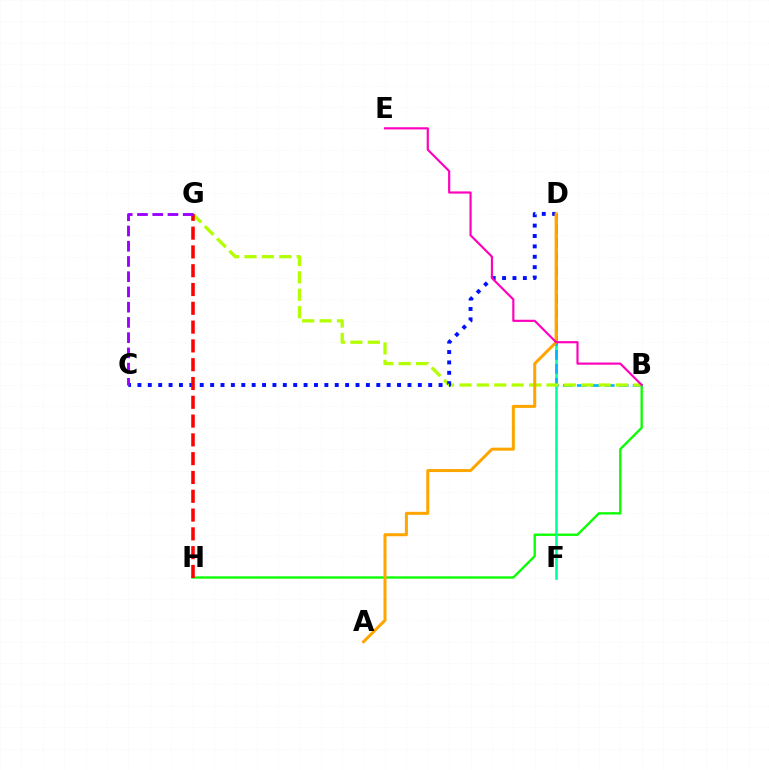{('B', 'H'): [{'color': '#08ff00', 'line_style': 'solid', 'thickness': 1.68}], ('D', 'F'): [{'color': '#00ff9d', 'line_style': 'solid', 'thickness': 1.87}], ('B', 'D'): [{'color': '#00b5ff', 'line_style': 'dashed', 'thickness': 1.9}], ('B', 'G'): [{'color': '#b3ff00', 'line_style': 'dashed', 'thickness': 2.36}], ('C', 'D'): [{'color': '#0010ff', 'line_style': 'dotted', 'thickness': 2.82}], ('A', 'D'): [{'color': '#ffa500', 'line_style': 'solid', 'thickness': 2.17}], ('G', 'H'): [{'color': '#ff0000', 'line_style': 'dashed', 'thickness': 2.55}], ('C', 'G'): [{'color': '#9b00ff', 'line_style': 'dashed', 'thickness': 2.07}], ('B', 'E'): [{'color': '#ff00bd', 'line_style': 'solid', 'thickness': 1.56}]}